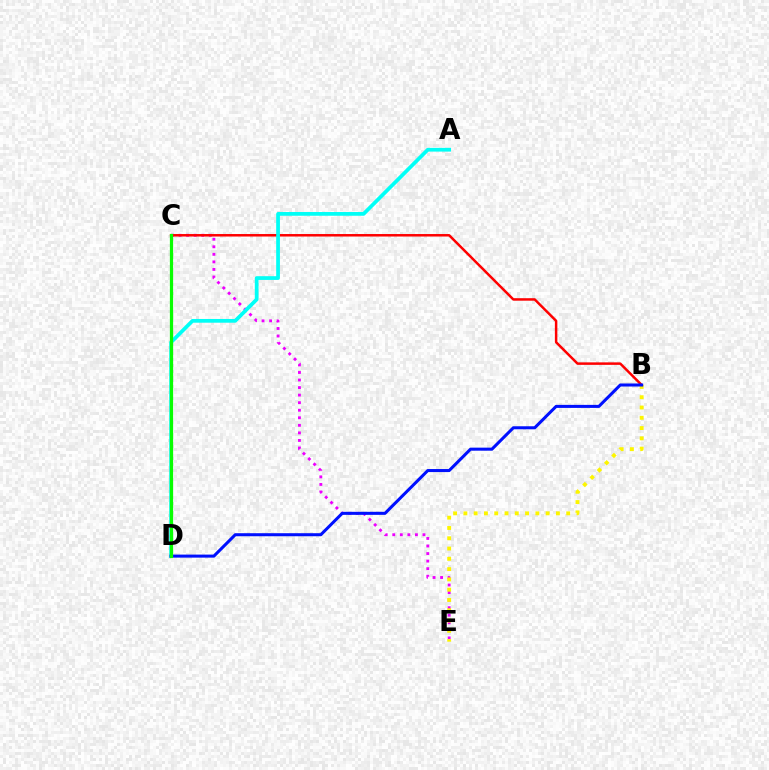{('C', 'E'): [{'color': '#ee00ff', 'line_style': 'dotted', 'thickness': 2.05}], ('B', 'C'): [{'color': '#ff0000', 'line_style': 'solid', 'thickness': 1.79}], ('A', 'D'): [{'color': '#00fff6', 'line_style': 'solid', 'thickness': 2.69}], ('B', 'E'): [{'color': '#fcf500', 'line_style': 'dotted', 'thickness': 2.79}], ('B', 'D'): [{'color': '#0010ff', 'line_style': 'solid', 'thickness': 2.19}], ('C', 'D'): [{'color': '#08ff00', 'line_style': 'solid', 'thickness': 2.34}]}